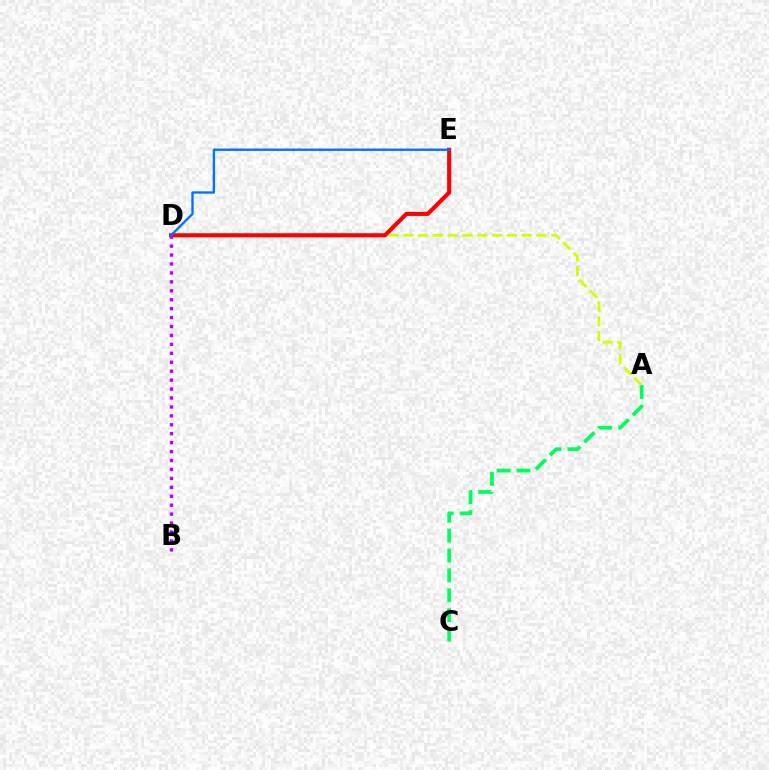{('A', 'C'): [{'color': '#00ff5c', 'line_style': 'dashed', 'thickness': 2.7}], ('A', 'D'): [{'color': '#d1ff00', 'line_style': 'dashed', 'thickness': 2.01}], ('D', 'E'): [{'color': '#ff0000', 'line_style': 'solid', 'thickness': 2.95}, {'color': '#0074ff', 'line_style': 'solid', 'thickness': 1.7}], ('B', 'D'): [{'color': '#b900ff', 'line_style': 'dotted', 'thickness': 2.43}]}